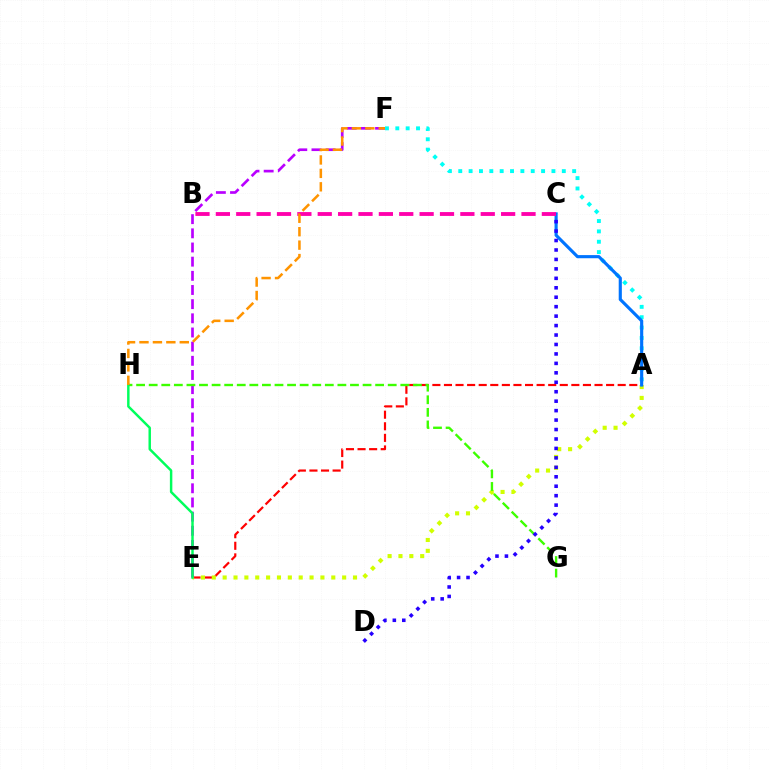{('A', 'E'): [{'color': '#ff0000', 'line_style': 'dashed', 'thickness': 1.57}, {'color': '#d1ff00', 'line_style': 'dotted', 'thickness': 2.95}], ('A', 'F'): [{'color': '#00fff6', 'line_style': 'dotted', 'thickness': 2.81}], ('E', 'F'): [{'color': '#b900ff', 'line_style': 'dashed', 'thickness': 1.92}], ('A', 'C'): [{'color': '#0074ff', 'line_style': 'solid', 'thickness': 2.26}], ('G', 'H'): [{'color': '#3dff00', 'line_style': 'dashed', 'thickness': 1.71}], ('E', 'H'): [{'color': '#00ff5c', 'line_style': 'solid', 'thickness': 1.77}], ('B', 'C'): [{'color': '#ff00ac', 'line_style': 'dashed', 'thickness': 2.77}], ('F', 'H'): [{'color': '#ff9400', 'line_style': 'dashed', 'thickness': 1.83}], ('C', 'D'): [{'color': '#2500ff', 'line_style': 'dotted', 'thickness': 2.57}]}